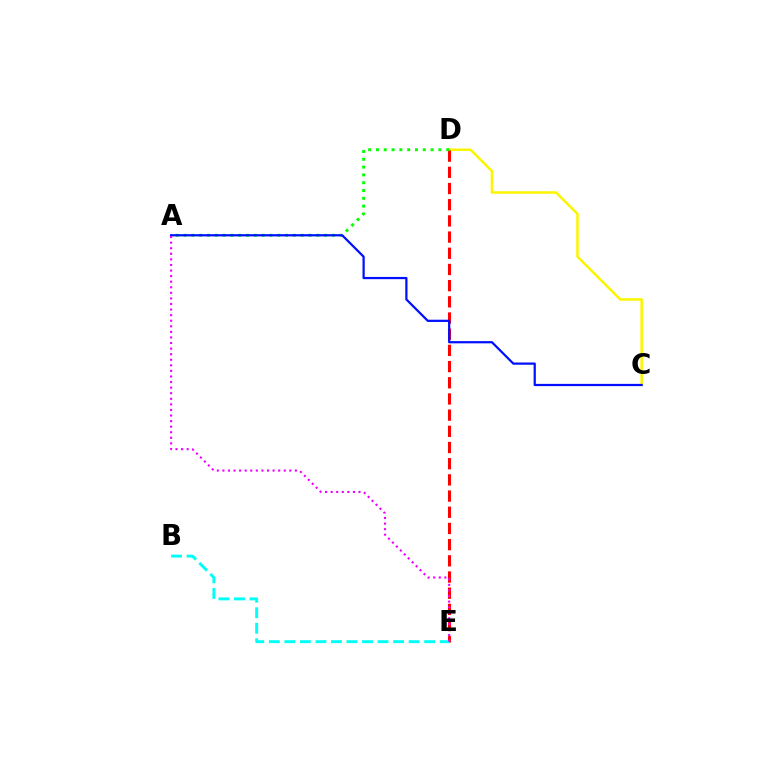{('C', 'D'): [{'color': '#fcf500', 'line_style': 'solid', 'thickness': 1.82}], ('D', 'E'): [{'color': '#ff0000', 'line_style': 'dashed', 'thickness': 2.2}], ('B', 'E'): [{'color': '#00fff6', 'line_style': 'dashed', 'thickness': 2.11}], ('A', 'D'): [{'color': '#08ff00', 'line_style': 'dotted', 'thickness': 2.12}], ('A', 'C'): [{'color': '#0010ff', 'line_style': 'solid', 'thickness': 1.61}], ('A', 'E'): [{'color': '#ee00ff', 'line_style': 'dotted', 'thickness': 1.51}]}